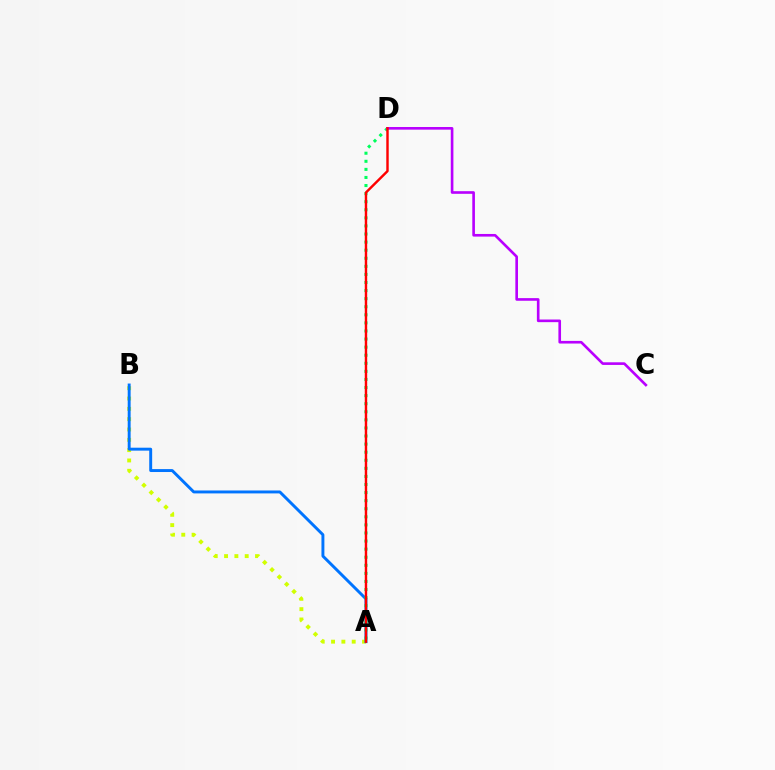{('A', 'B'): [{'color': '#d1ff00', 'line_style': 'dotted', 'thickness': 2.8}, {'color': '#0074ff', 'line_style': 'solid', 'thickness': 2.11}], ('A', 'D'): [{'color': '#00ff5c', 'line_style': 'dotted', 'thickness': 2.2}, {'color': '#ff0000', 'line_style': 'solid', 'thickness': 1.75}], ('C', 'D'): [{'color': '#b900ff', 'line_style': 'solid', 'thickness': 1.9}]}